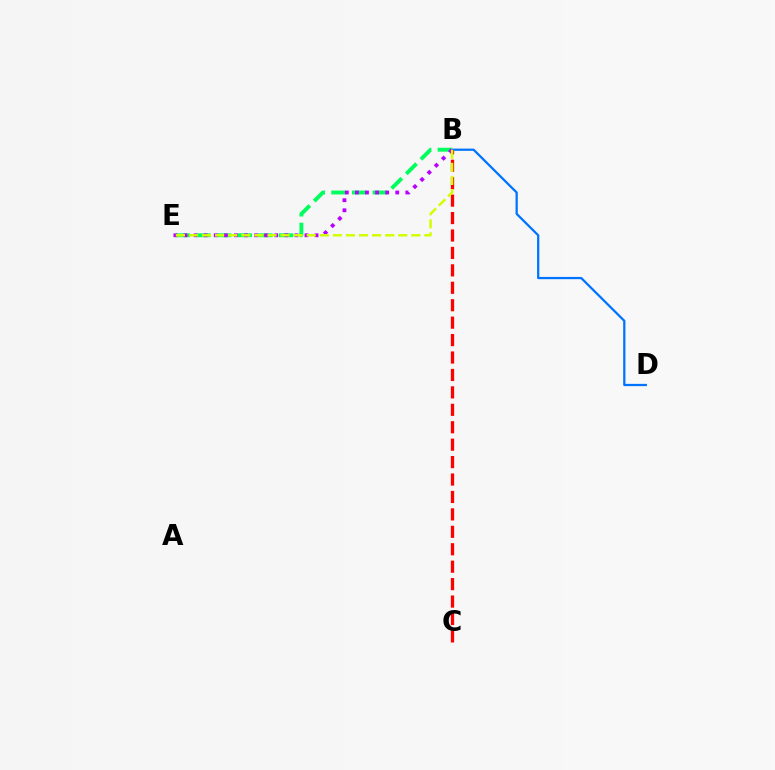{('B', 'D'): [{'color': '#0074ff', 'line_style': 'solid', 'thickness': 1.63}], ('B', 'E'): [{'color': '#00ff5c', 'line_style': 'dashed', 'thickness': 2.81}, {'color': '#b900ff', 'line_style': 'dotted', 'thickness': 2.74}, {'color': '#d1ff00', 'line_style': 'dashed', 'thickness': 1.78}], ('B', 'C'): [{'color': '#ff0000', 'line_style': 'dashed', 'thickness': 2.37}]}